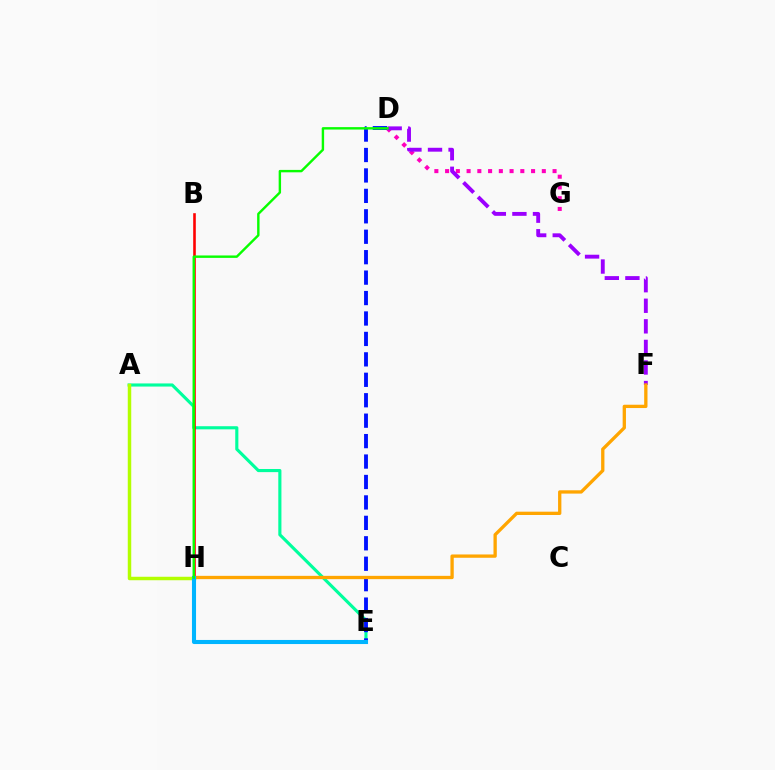{('A', 'E'): [{'color': '#00ff9d', 'line_style': 'solid', 'thickness': 2.25}], ('A', 'H'): [{'color': '#b3ff00', 'line_style': 'solid', 'thickness': 2.5}], ('B', 'H'): [{'color': '#ff0000', 'line_style': 'solid', 'thickness': 1.87}], ('D', 'G'): [{'color': '#ff00bd', 'line_style': 'dotted', 'thickness': 2.92}], ('D', 'E'): [{'color': '#0010ff', 'line_style': 'dashed', 'thickness': 2.78}], ('D', 'F'): [{'color': '#9b00ff', 'line_style': 'dashed', 'thickness': 2.79}], ('F', 'H'): [{'color': '#ffa500', 'line_style': 'solid', 'thickness': 2.38}], ('E', 'H'): [{'color': '#00b5ff', 'line_style': 'solid', 'thickness': 2.94}], ('D', 'H'): [{'color': '#08ff00', 'line_style': 'solid', 'thickness': 1.74}]}